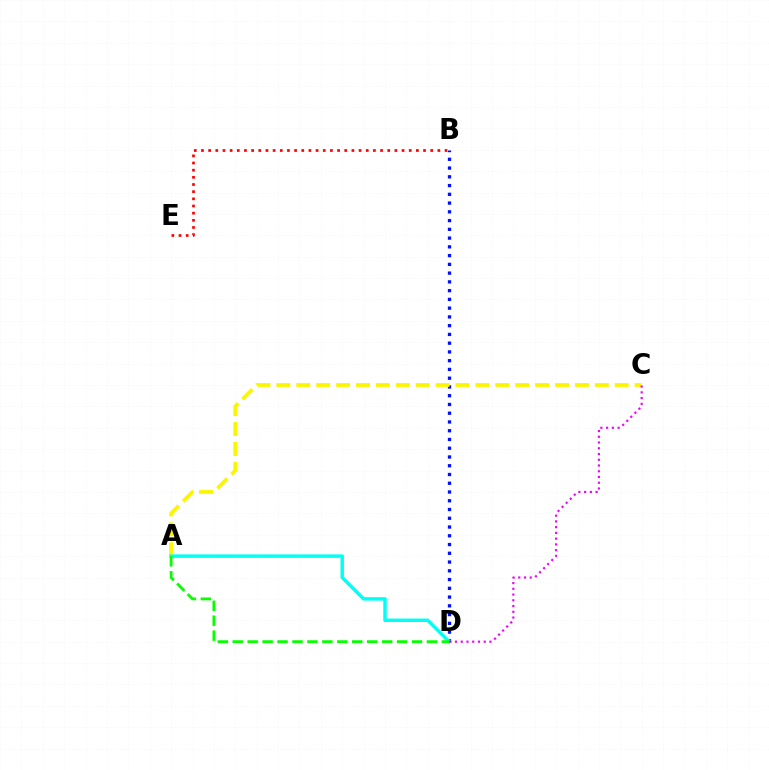{('B', 'D'): [{'color': '#0010ff', 'line_style': 'dotted', 'thickness': 2.38}], ('B', 'E'): [{'color': '#ff0000', 'line_style': 'dotted', 'thickness': 1.95}], ('A', 'C'): [{'color': '#fcf500', 'line_style': 'dashed', 'thickness': 2.7}], ('A', 'D'): [{'color': '#00fff6', 'line_style': 'solid', 'thickness': 2.48}, {'color': '#08ff00', 'line_style': 'dashed', 'thickness': 2.03}], ('C', 'D'): [{'color': '#ee00ff', 'line_style': 'dotted', 'thickness': 1.56}]}